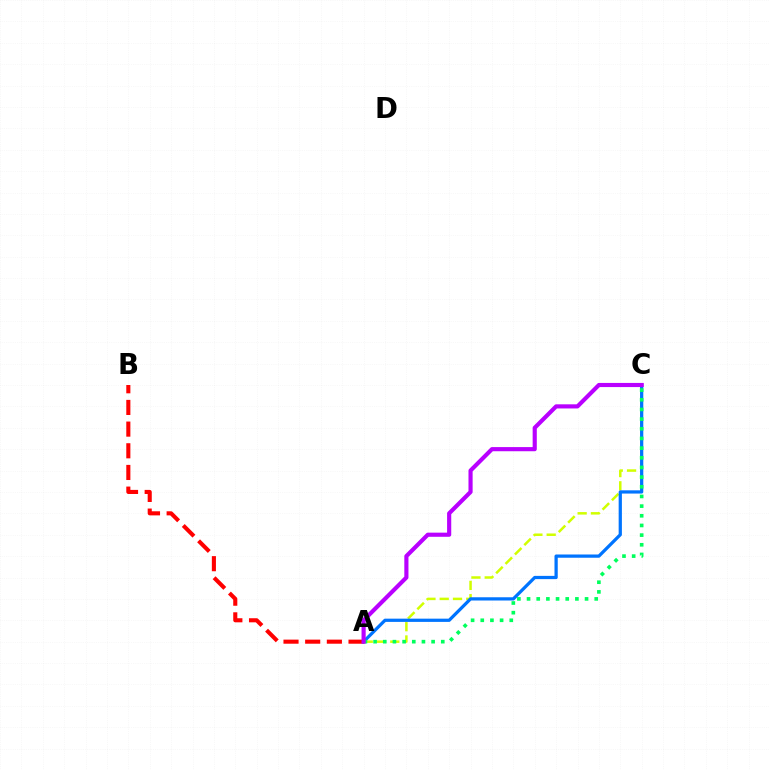{('A', 'C'): [{'color': '#d1ff00', 'line_style': 'dashed', 'thickness': 1.8}, {'color': '#0074ff', 'line_style': 'solid', 'thickness': 2.34}, {'color': '#00ff5c', 'line_style': 'dotted', 'thickness': 2.63}, {'color': '#b900ff', 'line_style': 'solid', 'thickness': 2.98}], ('A', 'B'): [{'color': '#ff0000', 'line_style': 'dashed', 'thickness': 2.94}]}